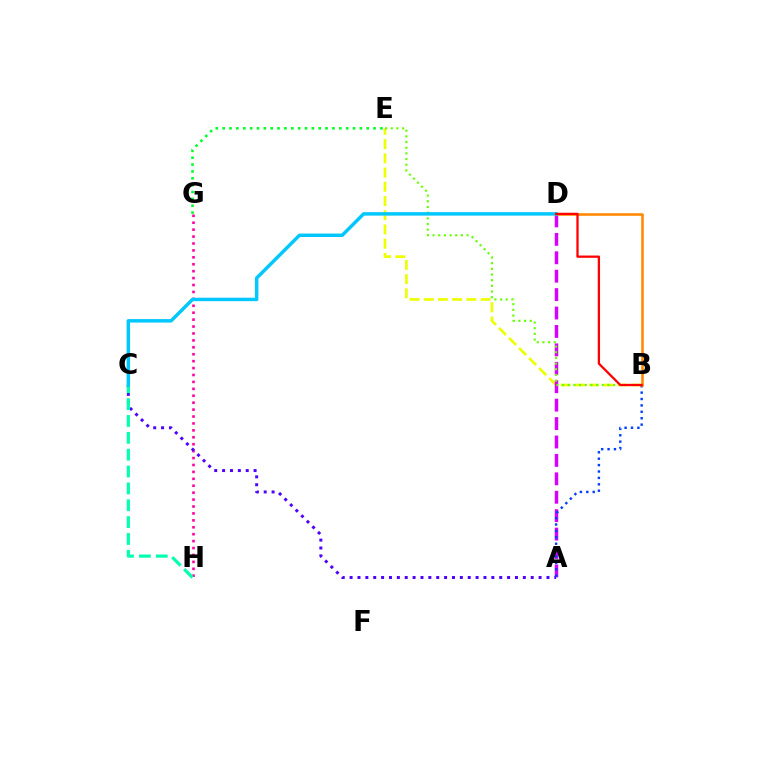{('B', 'E'): [{'color': '#eeff00', 'line_style': 'dashed', 'thickness': 1.93}, {'color': '#66ff00', 'line_style': 'dotted', 'thickness': 1.54}], ('A', 'D'): [{'color': '#d600ff', 'line_style': 'dashed', 'thickness': 2.5}], ('G', 'H'): [{'color': '#ff00a0', 'line_style': 'dotted', 'thickness': 1.88}], ('A', 'C'): [{'color': '#4f00ff', 'line_style': 'dotted', 'thickness': 2.14}], ('E', 'G'): [{'color': '#00ff27', 'line_style': 'dotted', 'thickness': 1.86}], ('A', 'B'): [{'color': '#003fff', 'line_style': 'dotted', 'thickness': 1.74}], ('B', 'D'): [{'color': '#ff8800', 'line_style': 'solid', 'thickness': 1.86}, {'color': '#ff0000', 'line_style': 'solid', 'thickness': 1.64}], ('C', 'H'): [{'color': '#00ffaf', 'line_style': 'dashed', 'thickness': 2.29}], ('C', 'D'): [{'color': '#00c7ff', 'line_style': 'solid', 'thickness': 2.49}]}